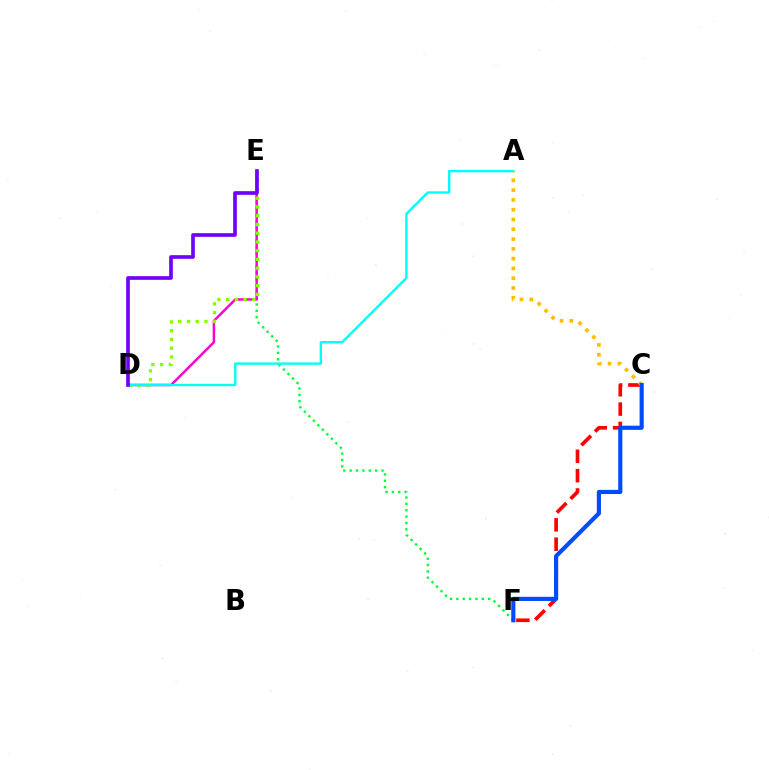{('E', 'F'): [{'color': '#00ff39', 'line_style': 'dotted', 'thickness': 1.73}], ('C', 'F'): [{'color': '#ff0000', 'line_style': 'dashed', 'thickness': 2.63}, {'color': '#004bff', 'line_style': 'solid', 'thickness': 2.99}], ('D', 'E'): [{'color': '#ff00cf', 'line_style': 'solid', 'thickness': 1.78}, {'color': '#84ff00', 'line_style': 'dotted', 'thickness': 2.37}, {'color': '#7200ff', 'line_style': 'solid', 'thickness': 2.64}], ('A', 'D'): [{'color': '#00fff6', 'line_style': 'solid', 'thickness': 1.7}], ('A', 'C'): [{'color': '#ffbd00', 'line_style': 'dotted', 'thickness': 2.66}]}